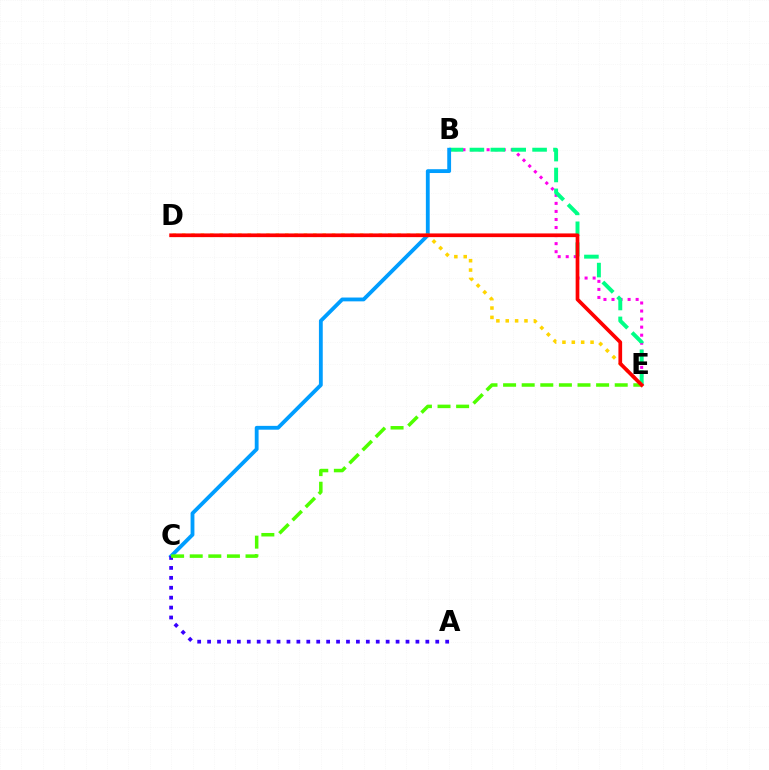{('B', 'E'): [{'color': '#ff00ed', 'line_style': 'dotted', 'thickness': 2.19}, {'color': '#00ff86', 'line_style': 'dashed', 'thickness': 2.84}], ('B', 'C'): [{'color': '#009eff', 'line_style': 'solid', 'thickness': 2.75}], ('D', 'E'): [{'color': '#ffd500', 'line_style': 'dotted', 'thickness': 2.54}, {'color': '#ff0000', 'line_style': 'solid', 'thickness': 2.66}], ('A', 'C'): [{'color': '#3700ff', 'line_style': 'dotted', 'thickness': 2.7}], ('C', 'E'): [{'color': '#4fff00', 'line_style': 'dashed', 'thickness': 2.53}]}